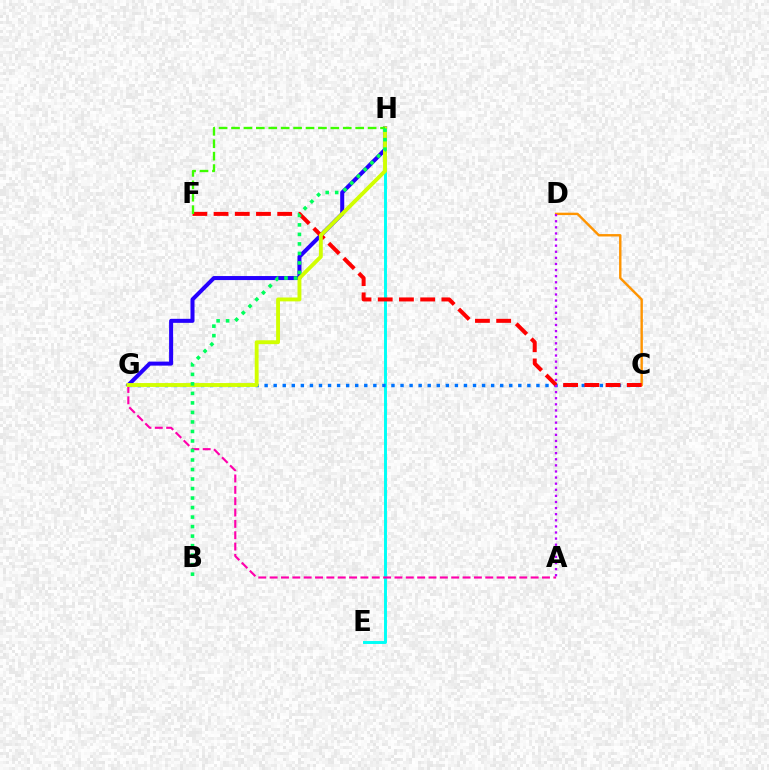{('C', 'D'): [{'color': '#ff9400', 'line_style': 'solid', 'thickness': 1.73}], ('E', 'H'): [{'color': '#00fff6', 'line_style': 'solid', 'thickness': 2.11}], ('G', 'H'): [{'color': '#2500ff', 'line_style': 'solid', 'thickness': 2.9}, {'color': '#d1ff00', 'line_style': 'solid', 'thickness': 2.79}], ('C', 'G'): [{'color': '#0074ff', 'line_style': 'dotted', 'thickness': 2.46}], ('C', 'F'): [{'color': '#ff0000', 'line_style': 'dashed', 'thickness': 2.88}], ('A', 'G'): [{'color': '#ff00ac', 'line_style': 'dashed', 'thickness': 1.54}], ('F', 'H'): [{'color': '#3dff00', 'line_style': 'dashed', 'thickness': 1.69}], ('A', 'D'): [{'color': '#b900ff', 'line_style': 'dotted', 'thickness': 1.66}], ('B', 'H'): [{'color': '#00ff5c', 'line_style': 'dotted', 'thickness': 2.59}]}